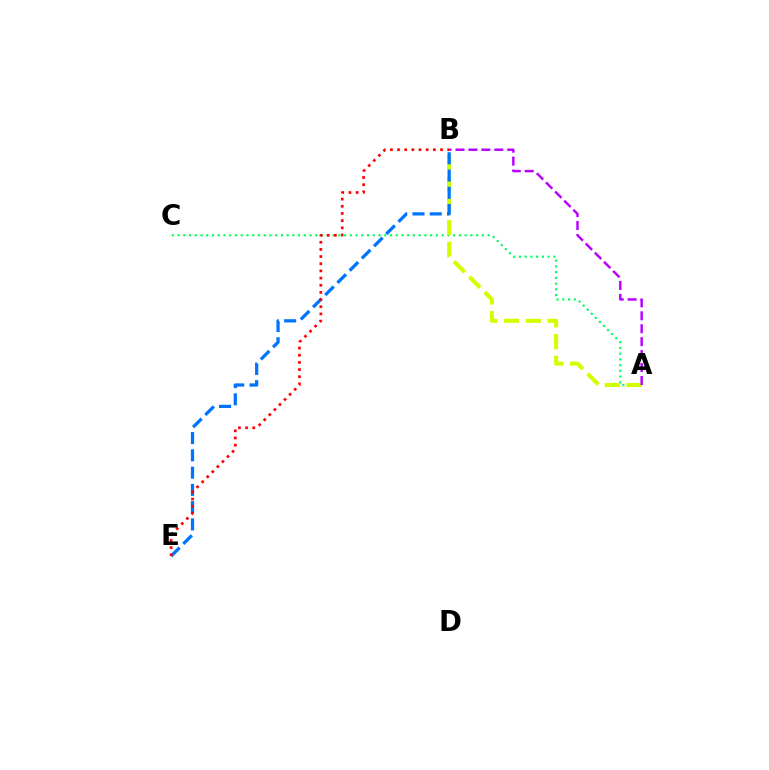{('A', 'C'): [{'color': '#00ff5c', 'line_style': 'dotted', 'thickness': 1.56}], ('A', 'B'): [{'color': '#d1ff00', 'line_style': 'dashed', 'thickness': 2.96}, {'color': '#b900ff', 'line_style': 'dashed', 'thickness': 1.76}], ('B', 'E'): [{'color': '#0074ff', 'line_style': 'dashed', 'thickness': 2.35}, {'color': '#ff0000', 'line_style': 'dotted', 'thickness': 1.95}]}